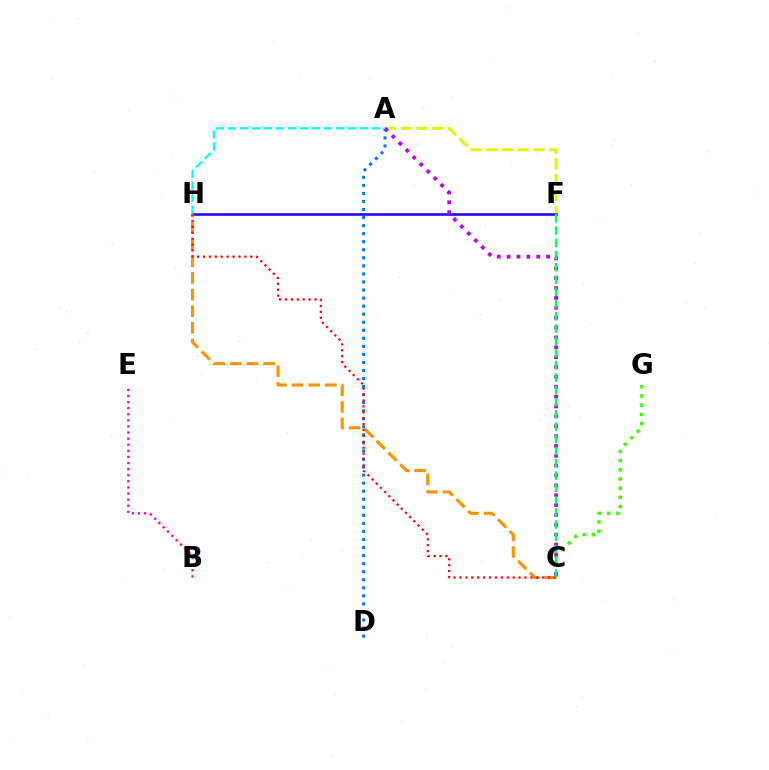{('A', 'F'): [{'color': '#d1ff00', 'line_style': 'dashed', 'thickness': 2.14}], ('F', 'H'): [{'color': '#2500ff', 'line_style': 'solid', 'thickness': 1.86}], ('A', 'D'): [{'color': '#0074ff', 'line_style': 'dotted', 'thickness': 2.19}], ('C', 'H'): [{'color': '#ff9400', 'line_style': 'dashed', 'thickness': 2.26}, {'color': '#ff0000', 'line_style': 'dotted', 'thickness': 1.61}], ('C', 'G'): [{'color': '#3dff00', 'line_style': 'dotted', 'thickness': 2.5}], ('A', 'C'): [{'color': '#b900ff', 'line_style': 'dotted', 'thickness': 2.68}], ('A', 'H'): [{'color': '#00fff6', 'line_style': 'dashed', 'thickness': 1.63}], ('C', 'F'): [{'color': '#00ff5c', 'line_style': 'dashed', 'thickness': 1.66}], ('B', 'E'): [{'color': '#ff00ac', 'line_style': 'dotted', 'thickness': 1.66}]}